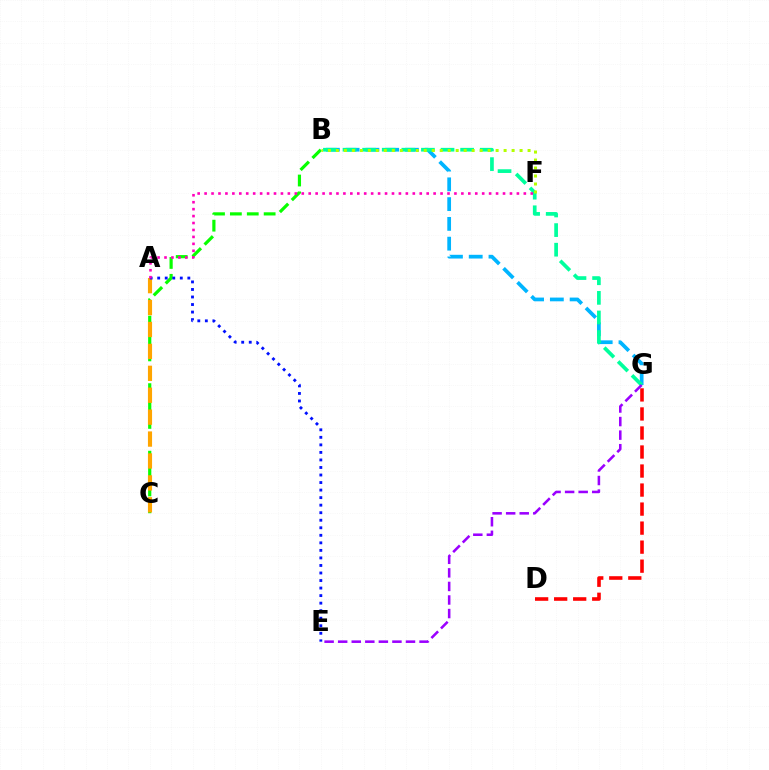{('B', 'C'): [{'color': '#08ff00', 'line_style': 'dashed', 'thickness': 2.29}], ('A', 'C'): [{'color': '#ffa500', 'line_style': 'dashed', 'thickness': 2.98}], ('A', 'E'): [{'color': '#0010ff', 'line_style': 'dotted', 'thickness': 2.05}], ('B', 'G'): [{'color': '#00b5ff', 'line_style': 'dashed', 'thickness': 2.69}, {'color': '#00ff9d', 'line_style': 'dashed', 'thickness': 2.66}], ('D', 'G'): [{'color': '#ff0000', 'line_style': 'dashed', 'thickness': 2.58}], ('E', 'G'): [{'color': '#9b00ff', 'line_style': 'dashed', 'thickness': 1.84}], ('B', 'F'): [{'color': '#b3ff00', 'line_style': 'dotted', 'thickness': 2.17}], ('A', 'F'): [{'color': '#ff00bd', 'line_style': 'dotted', 'thickness': 1.89}]}